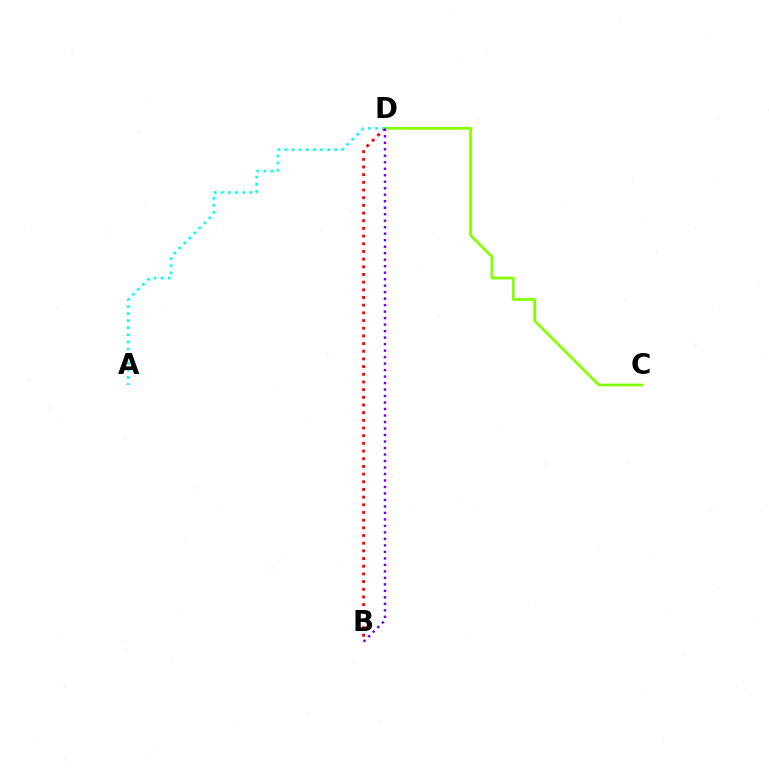{('C', 'D'): [{'color': '#84ff00', 'line_style': 'solid', 'thickness': 1.98}], ('B', 'D'): [{'color': '#ff0000', 'line_style': 'dotted', 'thickness': 2.09}, {'color': '#7200ff', 'line_style': 'dotted', 'thickness': 1.76}], ('A', 'D'): [{'color': '#00fff6', 'line_style': 'dotted', 'thickness': 1.93}]}